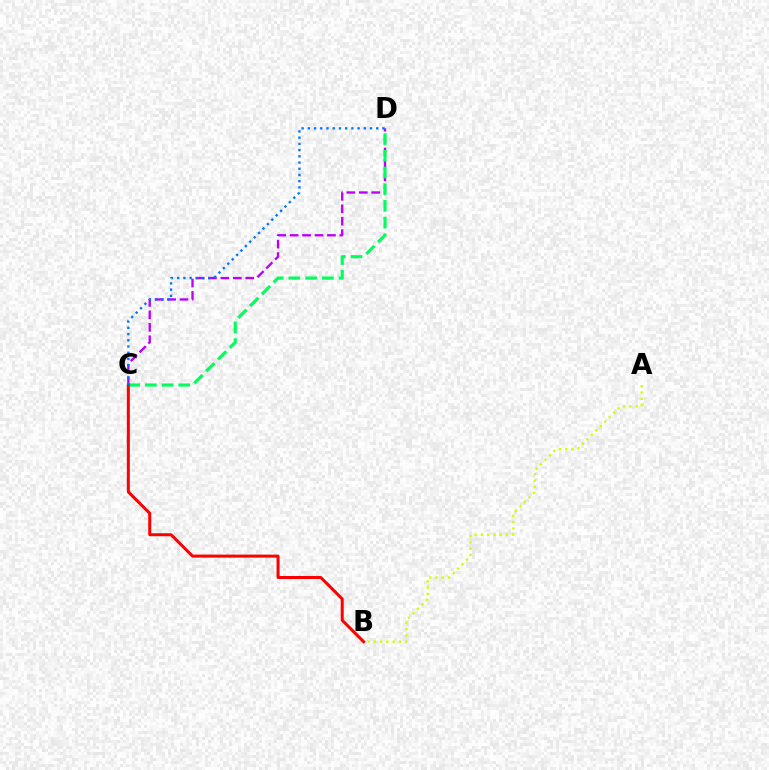{('C', 'D'): [{'color': '#b900ff', 'line_style': 'dashed', 'thickness': 1.69}, {'color': '#00ff5c', 'line_style': 'dashed', 'thickness': 2.27}, {'color': '#0074ff', 'line_style': 'dotted', 'thickness': 1.69}], ('A', 'B'): [{'color': '#d1ff00', 'line_style': 'dotted', 'thickness': 1.71}], ('B', 'C'): [{'color': '#ff0000', 'line_style': 'solid', 'thickness': 2.17}]}